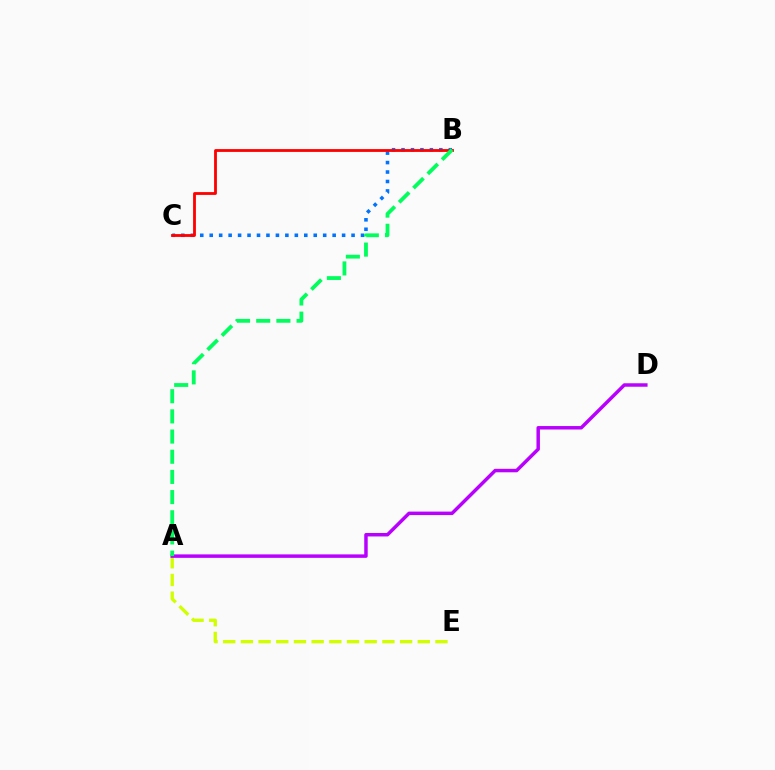{('B', 'C'): [{'color': '#0074ff', 'line_style': 'dotted', 'thickness': 2.57}, {'color': '#ff0000', 'line_style': 'solid', 'thickness': 2.03}], ('A', 'E'): [{'color': '#d1ff00', 'line_style': 'dashed', 'thickness': 2.4}], ('A', 'D'): [{'color': '#b900ff', 'line_style': 'solid', 'thickness': 2.5}], ('A', 'B'): [{'color': '#00ff5c', 'line_style': 'dashed', 'thickness': 2.74}]}